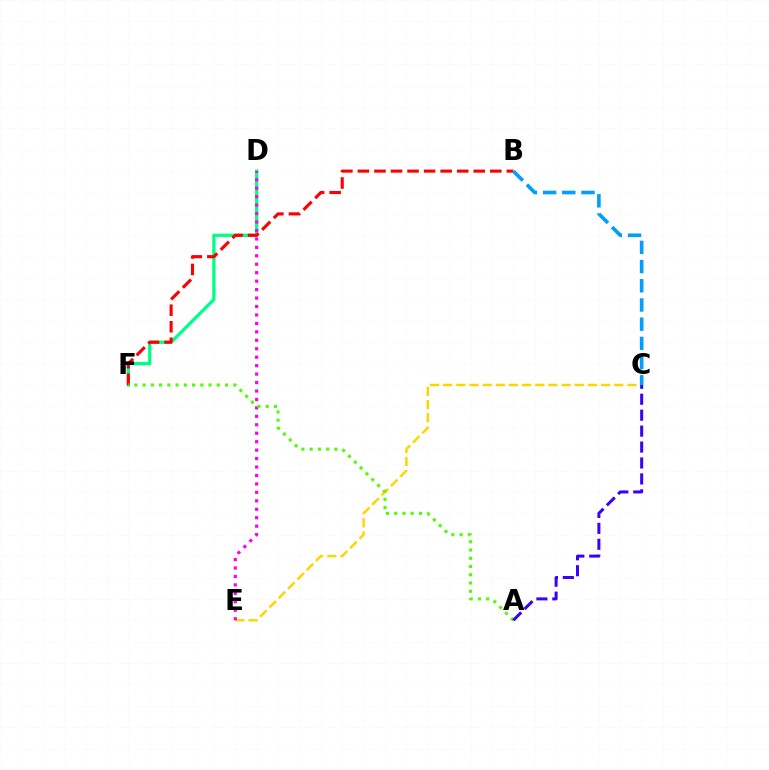{('D', 'F'): [{'color': '#00ff86', 'line_style': 'solid', 'thickness': 2.37}], ('C', 'E'): [{'color': '#ffd500', 'line_style': 'dashed', 'thickness': 1.79}], ('B', 'F'): [{'color': '#ff0000', 'line_style': 'dashed', 'thickness': 2.25}], ('D', 'E'): [{'color': '#ff00ed', 'line_style': 'dotted', 'thickness': 2.3}], ('B', 'C'): [{'color': '#009eff', 'line_style': 'dashed', 'thickness': 2.61}], ('A', 'F'): [{'color': '#4fff00', 'line_style': 'dotted', 'thickness': 2.24}], ('A', 'C'): [{'color': '#3700ff', 'line_style': 'dashed', 'thickness': 2.17}]}